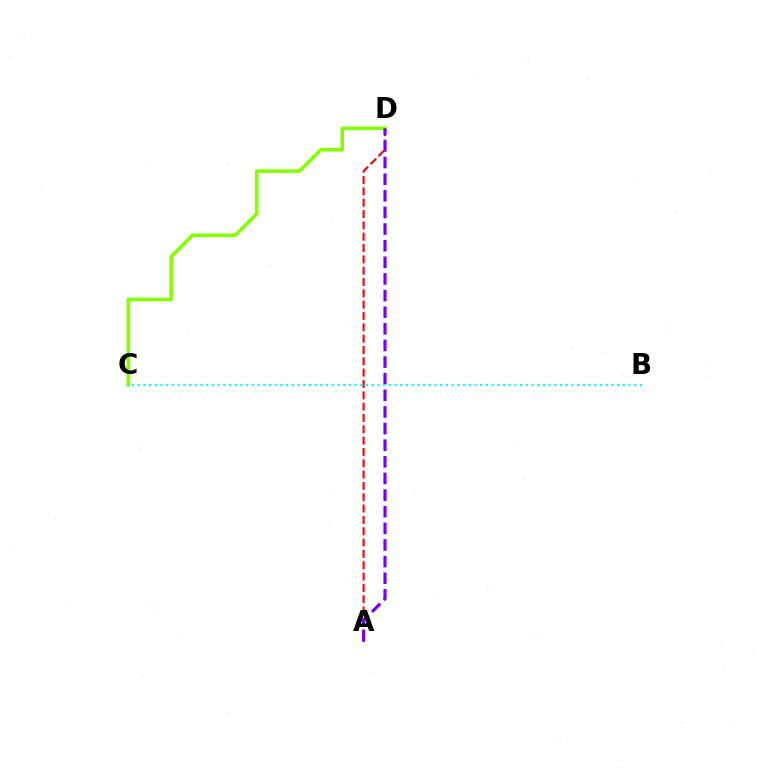{('A', 'D'): [{'color': '#ff0000', 'line_style': 'dashed', 'thickness': 1.54}, {'color': '#7200ff', 'line_style': 'dashed', 'thickness': 2.26}], ('C', 'D'): [{'color': '#84ff00', 'line_style': 'solid', 'thickness': 2.57}], ('B', 'C'): [{'color': '#00fff6', 'line_style': 'dotted', 'thickness': 1.55}]}